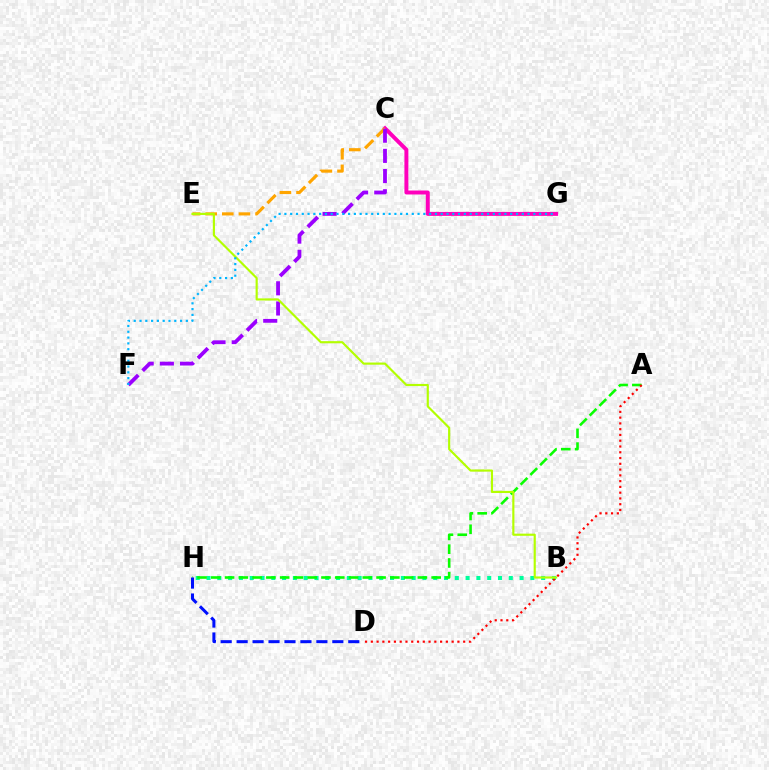{('C', 'G'): [{'color': '#ff00bd', 'line_style': 'solid', 'thickness': 2.85}], ('B', 'H'): [{'color': '#00ff9d', 'line_style': 'dotted', 'thickness': 2.93}], ('A', 'H'): [{'color': '#08ff00', 'line_style': 'dashed', 'thickness': 1.87}], ('C', 'E'): [{'color': '#ffa500', 'line_style': 'dashed', 'thickness': 2.26}], ('C', 'F'): [{'color': '#9b00ff', 'line_style': 'dashed', 'thickness': 2.74}], ('A', 'D'): [{'color': '#ff0000', 'line_style': 'dotted', 'thickness': 1.57}], ('B', 'E'): [{'color': '#b3ff00', 'line_style': 'solid', 'thickness': 1.55}], ('D', 'H'): [{'color': '#0010ff', 'line_style': 'dashed', 'thickness': 2.17}], ('F', 'G'): [{'color': '#00b5ff', 'line_style': 'dotted', 'thickness': 1.57}]}